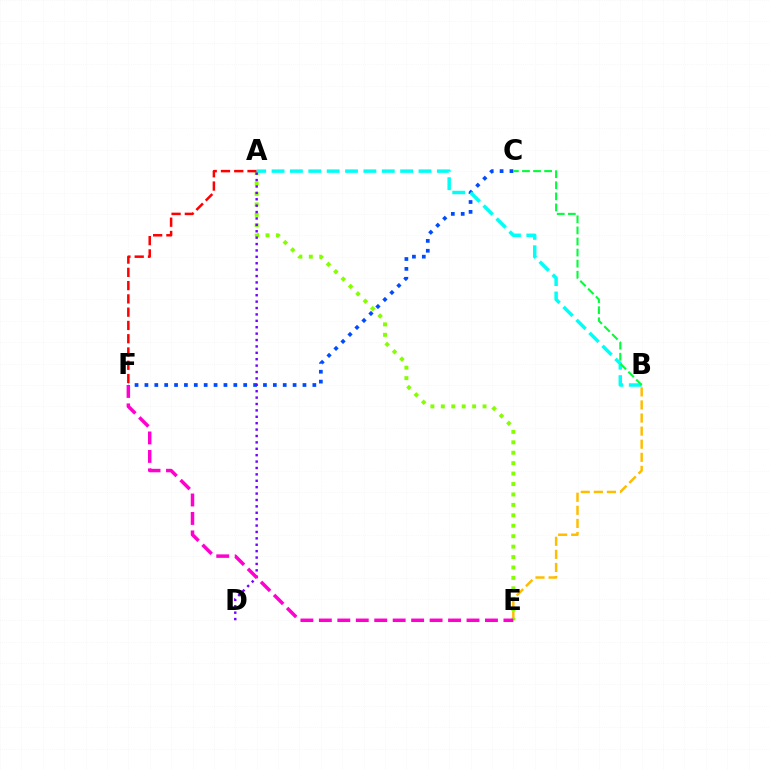{('C', 'F'): [{'color': '#004bff', 'line_style': 'dotted', 'thickness': 2.68}], ('B', 'E'): [{'color': '#ffbd00', 'line_style': 'dashed', 'thickness': 1.78}], ('A', 'E'): [{'color': '#84ff00', 'line_style': 'dotted', 'thickness': 2.83}], ('A', 'F'): [{'color': '#ff0000', 'line_style': 'dashed', 'thickness': 1.8}], ('A', 'B'): [{'color': '#00fff6', 'line_style': 'dashed', 'thickness': 2.5}], ('B', 'C'): [{'color': '#00ff39', 'line_style': 'dashed', 'thickness': 1.51}], ('A', 'D'): [{'color': '#7200ff', 'line_style': 'dotted', 'thickness': 1.74}], ('E', 'F'): [{'color': '#ff00cf', 'line_style': 'dashed', 'thickness': 2.51}]}